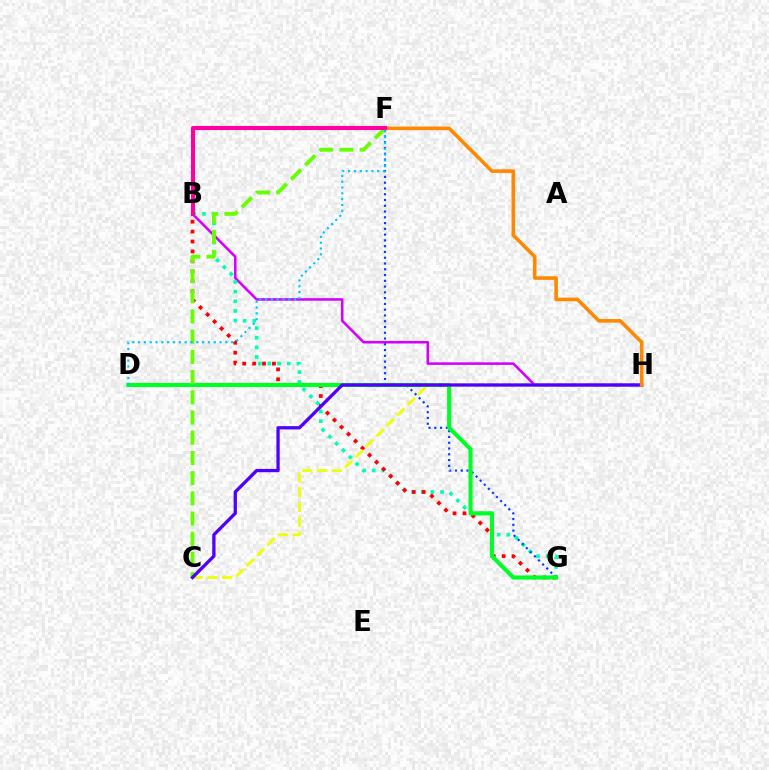{('B', 'H'): [{'color': '#d600ff', 'line_style': 'solid', 'thickness': 1.86}], ('B', 'G'): [{'color': '#00ffaf', 'line_style': 'dotted', 'thickness': 2.62}, {'color': '#ff0000', 'line_style': 'dotted', 'thickness': 2.69}], ('F', 'G'): [{'color': '#003fff', 'line_style': 'dotted', 'thickness': 1.57}], ('D', 'G'): [{'color': '#00ff27', 'line_style': 'solid', 'thickness': 2.96}], ('C', 'F'): [{'color': '#66ff00', 'line_style': 'dashed', 'thickness': 2.75}], ('C', 'H'): [{'color': '#eeff00', 'line_style': 'dashed', 'thickness': 2.0}, {'color': '#4f00ff', 'line_style': 'solid', 'thickness': 2.38}], ('F', 'H'): [{'color': '#ff8800', 'line_style': 'solid', 'thickness': 2.58}], ('B', 'F'): [{'color': '#ff00a0', 'line_style': 'solid', 'thickness': 2.95}], ('D', 'F'): [{'color': '#00c7ff', 'line_style': 'dotted', 'thickness': 1.58}]}